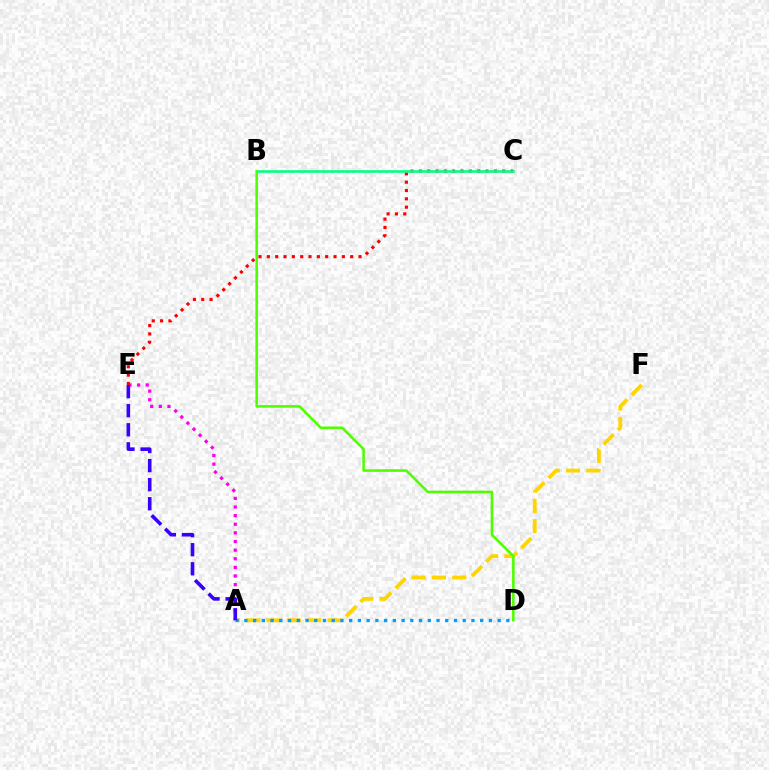{('A', 'E'): [{'color': '#ff00ed', 'line_style': 'dotted', 'thickness': 2.34}, {'color': '#3700ff', 'line_style': 'dashed', 'thickness': 2.59}], ('A', 'F'): [{'color': '#ffd500', 'line_style': 'dashed', 'thickness': 2.76}], ('A', 'D'): [{'color': '#009eff', 'line_style': 'dotted', 'thickness': 2.37}], ('C', 'E'): [{'color': '#ff0000', 'line_style': 'dotted', 'thickness': 2.26}], ('B', 'C'): [{'color': '#00ff86', 'line_style': 'solid', 'thickness': 1.87}], ('B', 'D'): [{'color': '#4fff00', 'line_style': 'solid', 'thickness': 1.85}]}